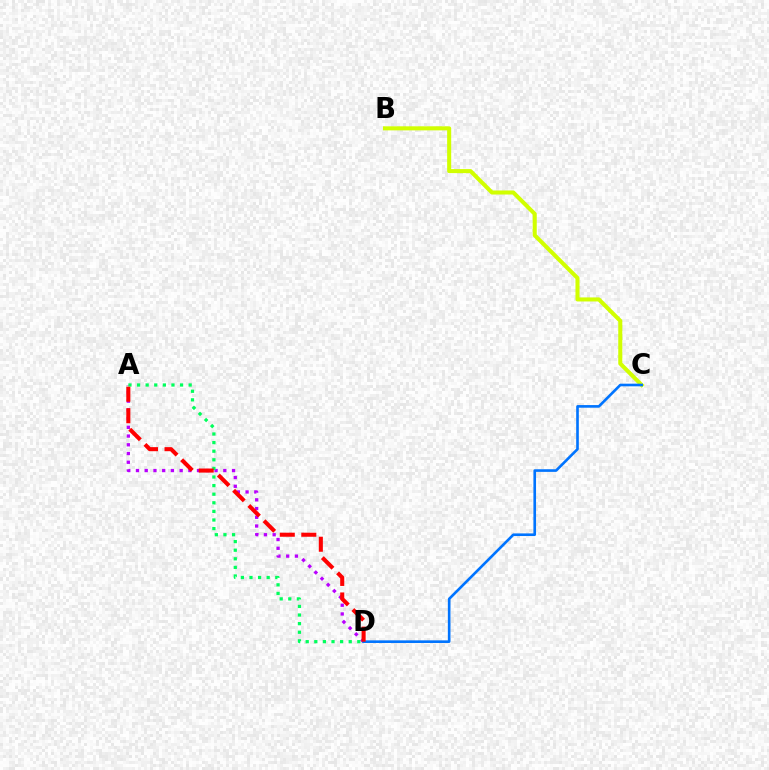{('B', 'C'): [{'color': '#d1ff00', 'line_style': 'solid', 'thickness': 2.92}], ('A', 'D'): [{'color': '#b900ff', 'line_style': 'dotted', 'thickness': 2.37}, {'color': '#00ff5c', 'line_style': 'dotted', 'thickness': 2.34}, {'color': '#ff0000', 'line_style': 'dashed', 'thickness': 2.92}], ('C', 'D'): [{'color': '#0074ff', 'line_style': 'solid', 'thickness': 1.9}]}